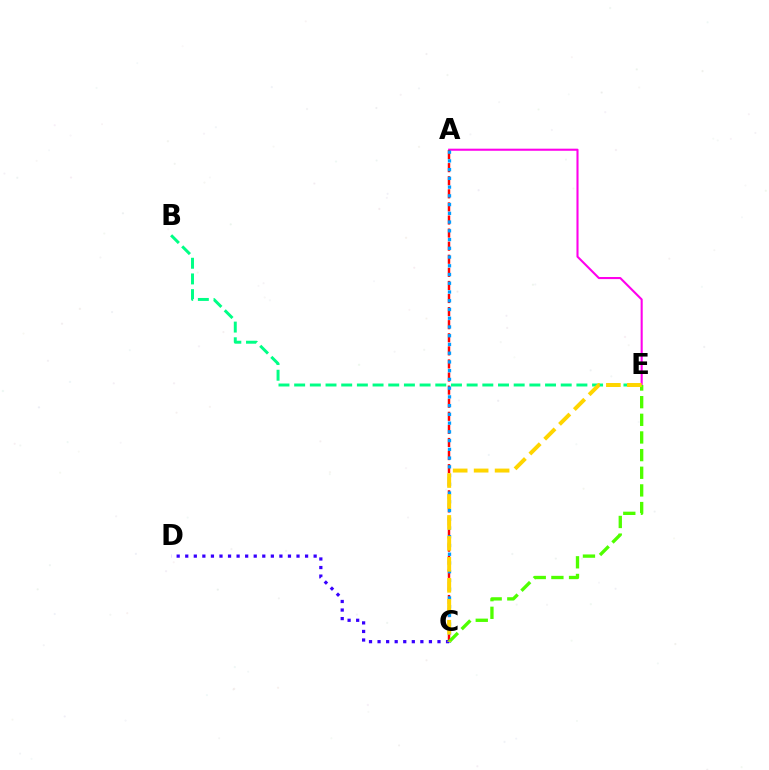{('B', 'E'): [{'color': '#00ff86', 'line_style': 'dashed', 'thickness': 2.13}], ('A', 'E'): [{'color': '#ff00ed', 'line_style': 'solid', 'thickness': 1.51}], ('A', 'C'): [{'color': '#ff0000', 'line_style': 'dashed', 'thickness': 1.78}, {'color': '#009eff', 'line_style': 'dotted', 'thickness': 2.37}], ('C', 'D'): [{'color': '#3700ff', 'line_style': 'dotted', 'thickness': 2.33}], ('C', 'E'): [{'color': '#4fff00', 'line_style': 'dashed', 'thickness': 2.4}, {'color': '#ffd500', 'line_style': 'dashed', 'thickness': 2.85}]}